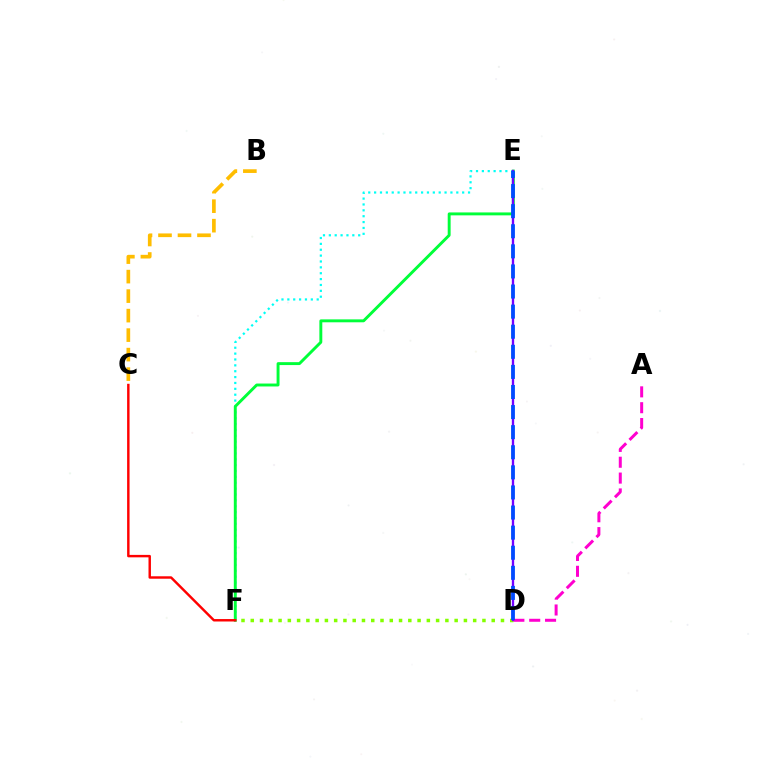{('A', 'D'): [{'color': '#ff00cf', 'line_style': 'dashed', 'thickness': 2.15}], ('D', 'F'): [{'color': '#84ff00', 'line_style': 'dotted', 'thickness': 2.52}], ('E', 'F'): [{'color': '#00fff6', 'line_style': 'dotted', 'thickness': 1.59}, {'color': '#00ff39', 'line_style': 'solid', 'thickness': 2.1}], ('D', 'E'): [{'color': '#7200ff', 'line_style': 'solid', 'thickness': 1.69}, {'color': '#004bff', 'line_style': 'dashed', 'thickness': 2.73}], ('C', 'F'): [{'color': '#ff0000', 'line_style': 'solid', 'thickness': 1.76}], ('B', 'C'): [{'color': '#ffbd00', 'line_style': 'dashed', 'thickness': 2.65}]}